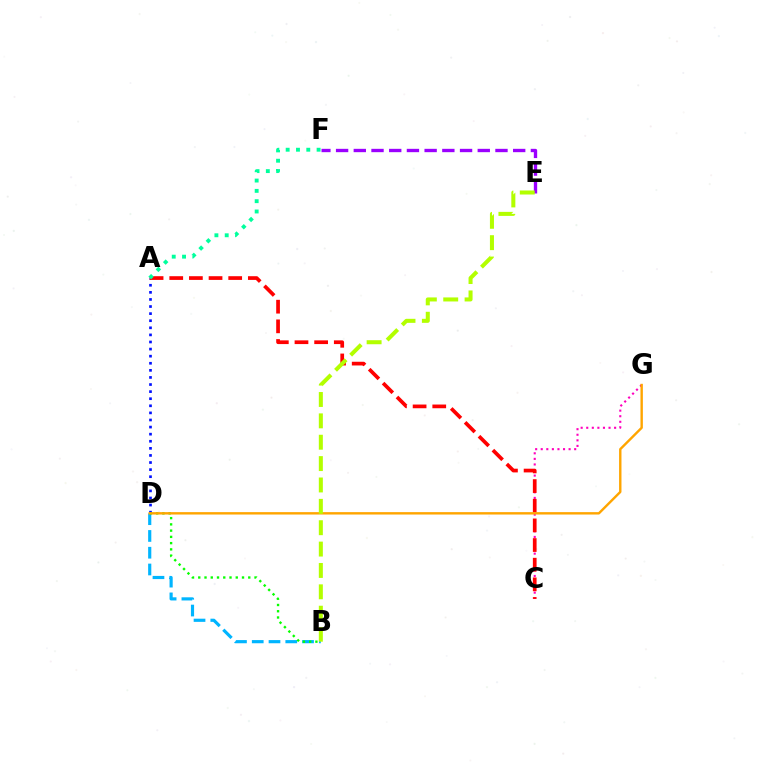{('A', 'D'): [{'color': '#0010ff', 'line_style': 'dotted', 'thickness': 1.93}], ('B', 'D'): [{'color': '#00b5ff', 'line_style': 'dashed', 'thickness': 2.28}, {'color': '#08ff00', 'line_style': 'dotted', 'thickness': 1.7}], ('C', 'G'): [{'color': '#ff00bd', 'line_style': 'dotted', 'thickness': 1.51}], ('A', 'C'): [{'color': '#ff0000', 'line_style': 'dashed', 'thickness': 2.67}], ('D', 'G'): [{'color': '#ffa500', 'line_style': 'solid', 'thickness': 1.73}], ('E', 'F'): [{'color': '#9b00ff', 'line_style': 'dashed', 'thickness': 2.41}], ('A', 'F'): [{'color': '#00ff9d', 'line_style': 'dotted', 'thickness': 2.8}], ('B', 'E'): [{'color': '#b3ff00', 'line_style': 'dashed', 'thickness': 2.9}]}